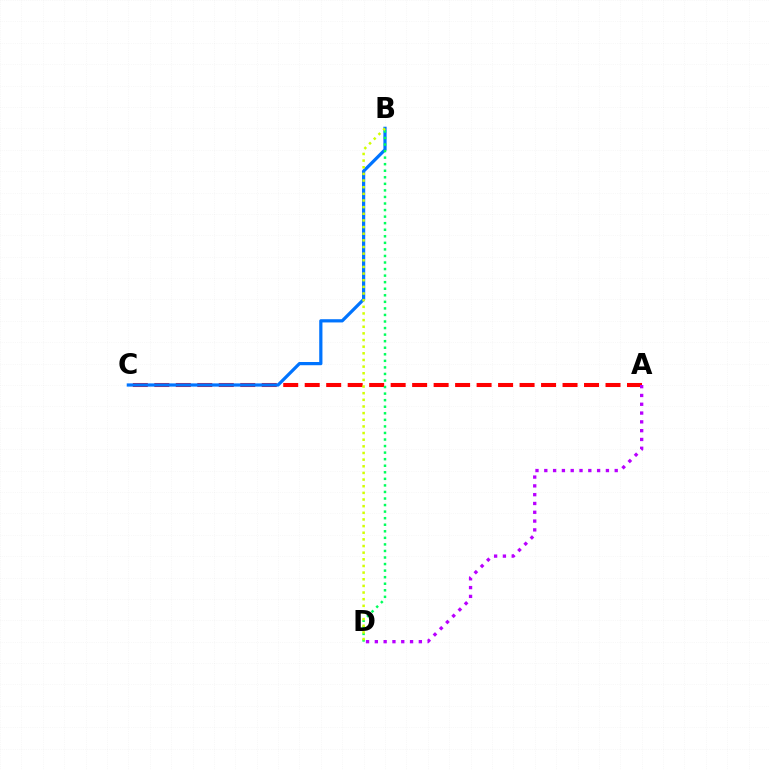{('A', 'C'): [{'color': '#ff0000', 'line_style': 'dashed', 'thickness': 2.92}], ('B', 'C'): [{'color': '#0074ff', 'line_style': 'solid', 'thickness': 2.32}], ('B', 'D'): [{'color': '#00ff5c', 'line_style': 'dotted', 'thickness': 1.78}, {'color': '#d1ff00', 'line_style': 'dotted', 'thickness': 1.81}], ('A', 'D'): [{'color': '#b900ff', 'line_style': 'dotted', 'thickness': 2.39}]}